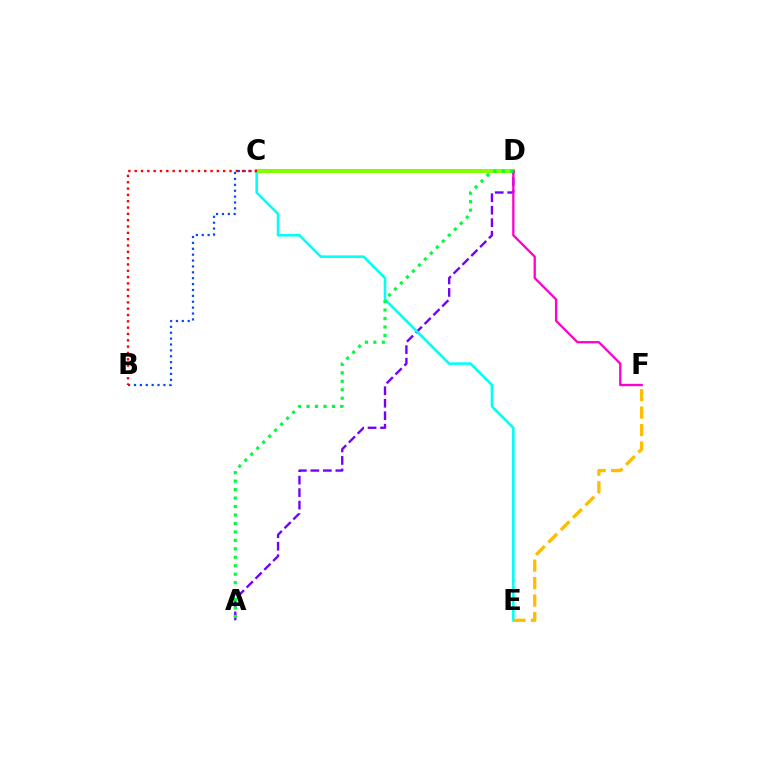{('C', 'D'): [{'color': '#84ff00', 'line_style': 'solid', 'thickness': 2.94}], ('A', 'D'): [{'color': '#7200ff', 'line_style': 'dashed', 'thickness': 1.7}, {'color': '#00ff39', 'line_style': 'dotted', 'thickness': 2.3}], ('B', 'C'): [{'color': '#004bff', 'line_style': 'dotted', 'thickness': 1.6}, {'color': '#ff0000', 'line_style': 'dotted', 'thickness': 1.72}], ('C', 'E'): [{'color': '#00fff6', 'line_style': 'solid', 'thickness': 1.85}], ('D', 'F'): [{'color': '#ff00cf', 'line_style': 'solid', 'thickness': 1.66}], ('E', 'F'): [{'color': '#ffbd00', 'line_style': 'dashed', 'thickness': 2.38}]}